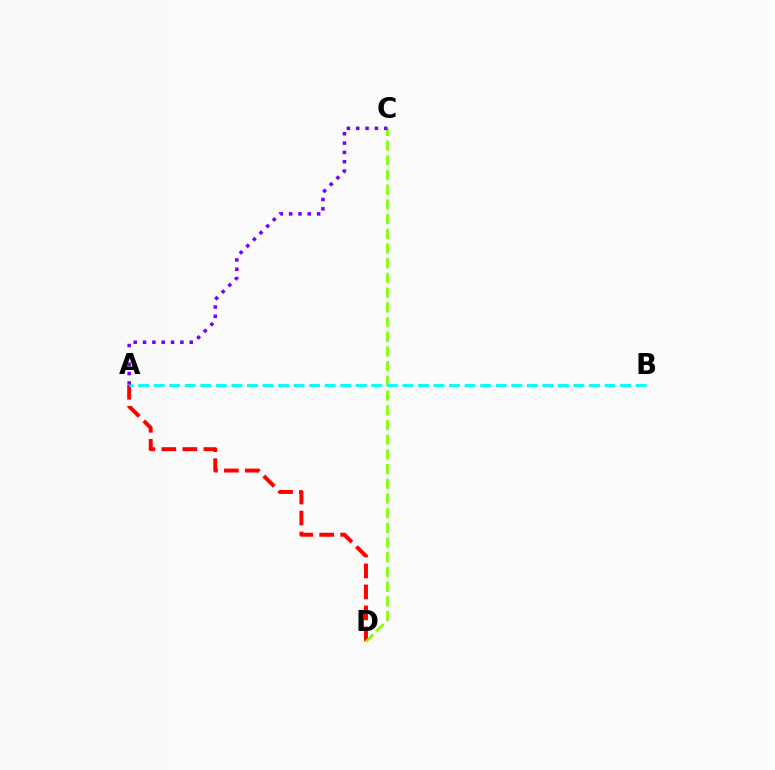{('A', 'D'): [{'color': '#ff0000', 'line_style': 'dashed', 'thickness': 2.85}], ('C', 'D'): [{'color': '#84ff00', 'line_style': 'dashed', 'thickness': 2.0}], ('A', 'B'): [{'color': '#00fff6', 'line_style': 'dashed', 'thickness': 2.11}], ('A', 'C'): [{'color': '#7200ff', 'line_style': 'dotted', 'thickness': 2.54}]}